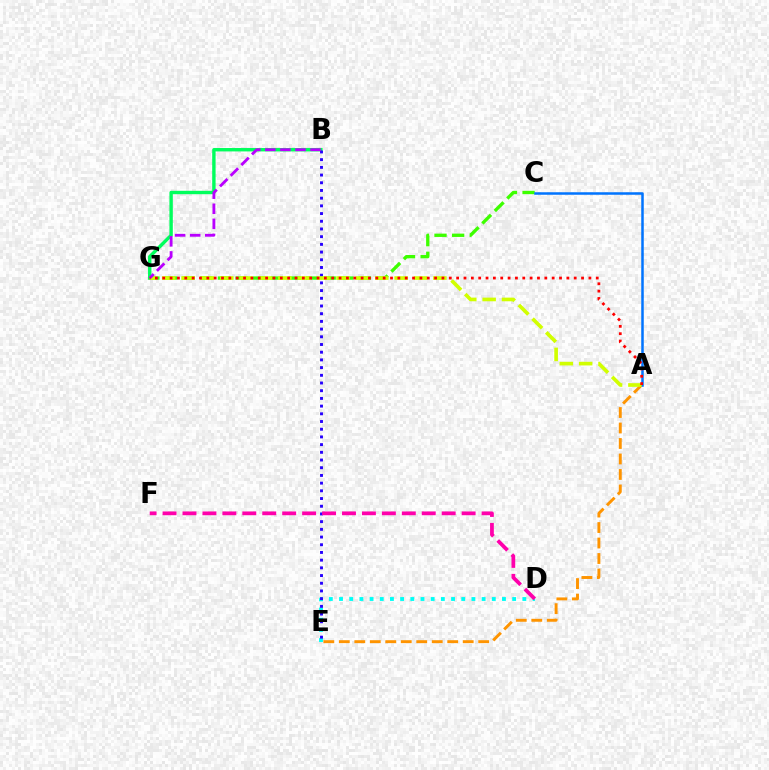{('C', 'G'): [{'color': '#3dff00', 'line_style': 'dashed', 'thickness': 2.39}], ('B', 'G'): [{'color': '#00ff5c', 'line_style': 'solid', 'thickness': 2.45}, {'color': '#b900ff', 'line_style': 'dashed', 'thickness': 2.05}], ('D', 'E'): [{'color': '#00fff6', 'line_style': 'dotted', 'thickness': 2.77}], ('B', 'E'): [{'color': '#2500ff', 'line_style': 'dotted', 'thickness': 2.09}], ('D', 'F'): [{'color': '#ff00ac', 'line_style': 'dashed', 'thickness': 2.71}], ('A', 'E'): [{'color': '#ff9400', 'line_style': 'dashed', 'thickness': 2.1}], ('A', 'C'): [{'color': '#0074ff', 'line_style': 'solid', 'thickness': 1.81}], ('A', 'G'): [{'color': '#d1ff00', 'line_style': 'dashed', 'thickness': 2.63}, {'color': '#ff0000', 'line_style': 'dotted', 'thickness': 2.0}]}